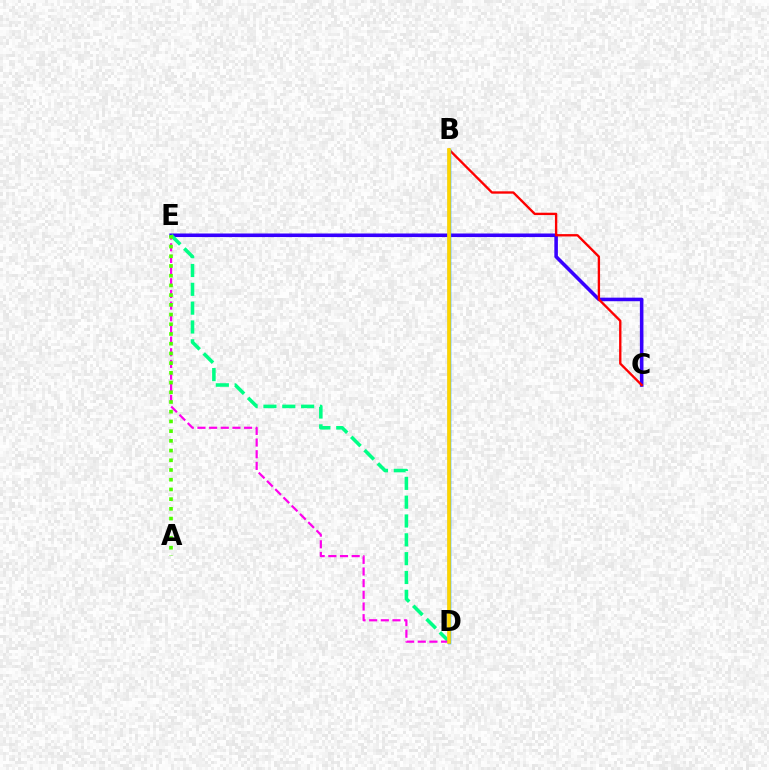{('C', 'E'): [{'color': '#3700ff', 'line_style': 'solid', 'thickness': 2.56}], ('D', 'E'): [{'color': '#00ff86', 'line_style': 'dashed', 'thickness': 2.56}, {'color': '#ff00ed', 'line_style': 'dashed', 'thickness': 1.58}], ('B', 'C'): [{'color': '#ff0000', 'line_style': 'solid', 'thickness': 1.69}], ('B', 'D'): [{'color': '#009eff', 'line_style': 'solid', 'thickness': 2.51}, {'color': '#ffd500', 'line_style': 'solid', 'thickness': 2.63}], ('A', 'E'): [{'color': '#4fff00', 'line_style': 'dotted', 'thickness': 2.64}]}